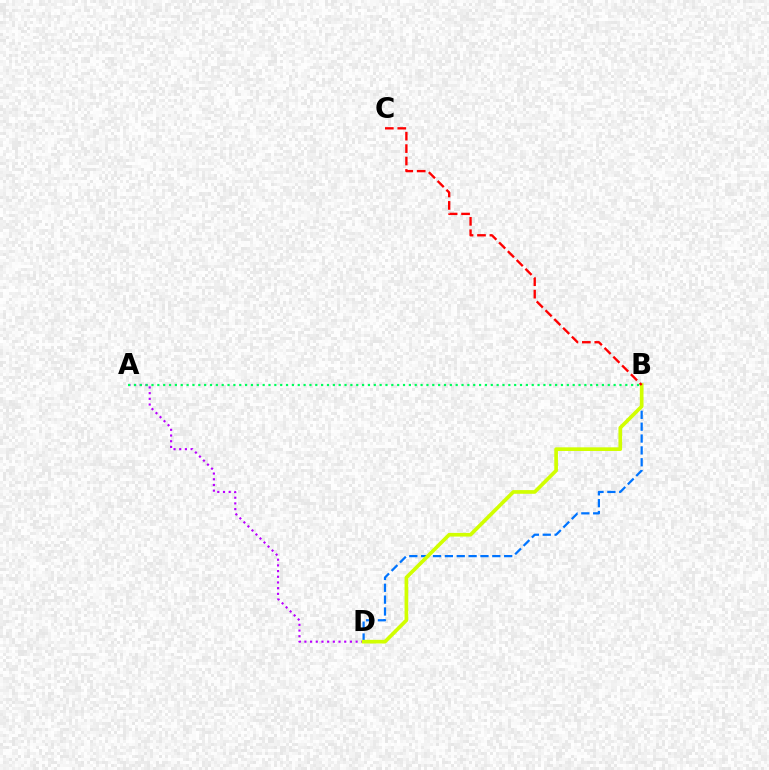{('A', 'D'): [{'color': '#b900ff', 'line_style': 'dotted', 'thickness': 1.55}], ('B', 'D'): [{'color': '#0074ff', 'line_style': 'dashed', 'thickness': 1.61}, {'color': '#d1ff00', 'line_style': 'solid', 'thickness': 2.64}], ('A', 'B'): [{'color': '#00ff5c', 'line_style': 'dotted', 'thickness': 1.59}], ('B', 'C'): [{'color': '#ff0000', 'line_style': 'dashed', 'thickness': 1.69}]}